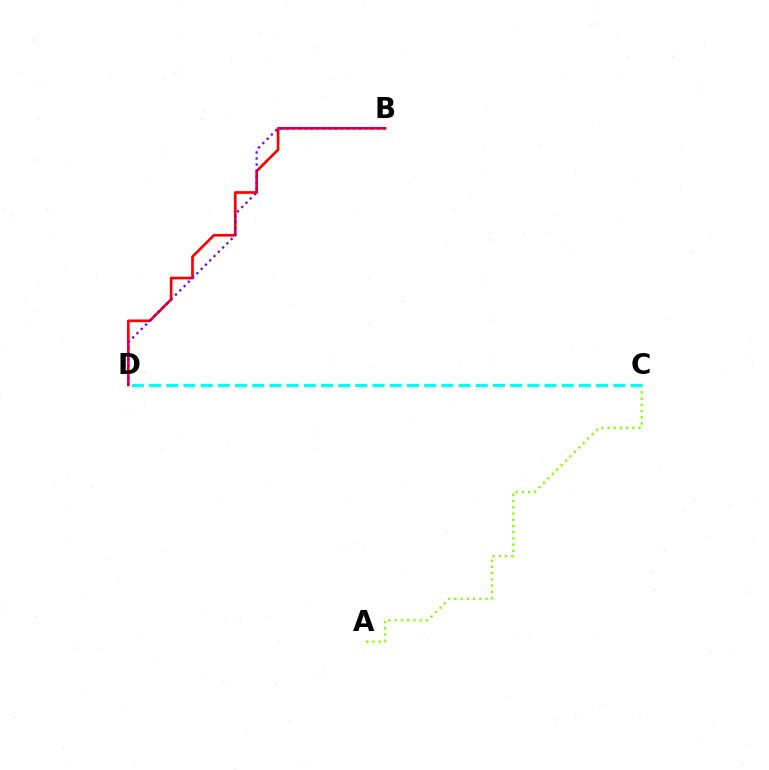{('B', 'D'): [{'color': '#ff0000', 'line_style': 'solid', 'thickness': 1.93}, {'color': '#7200ff', 'line_style': 'dotted', 'thickness': 1.65}], ('A', 'C'): [{'color': '#84ff00', 'line_style': 'dotted', 'thickness': 1.69}], ('C', 'D'): [{'color': '#00fff6', 'line_style': 'dashed', 'thickness': 2.34}]}